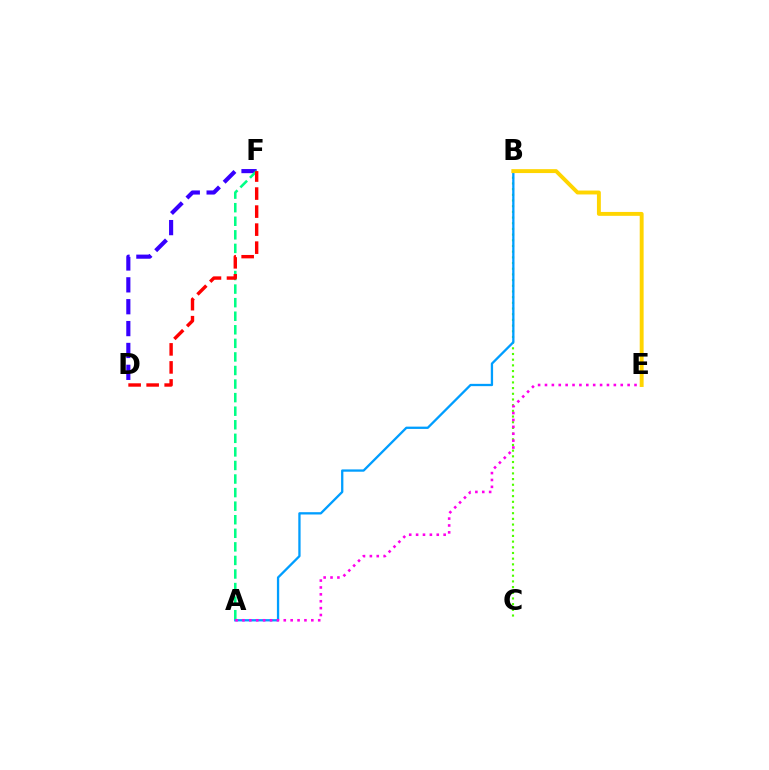{('D', 'F'): [{'color': '#3700ff', 'line_style': 'dashed', 'thickness': 2.97}, {'color': '#ff0000', 'line_style': 'dashed', 'thickness': 2.45}], ('A', 'F'): [{'color': '#00ff86', 'line_style': 'dashed', 'thickness': 1.84}], ('B', 'C'): [{'color': '#4fff00', 'line_style': 'dotted', 'thickness': 1.54}], ('A', 'B'): [{'color': '#009eff', 'line_style': 'solid', 'thickness': 1.66}], ('A', 'E'): [{'color': '#ff00ed', 'line_style': 'dotted', 'thickness': 1.87}], ('B', 'E'): [{'color': '#ffd500', 'line_style': 'solid', 'thickness': 2.81}]}